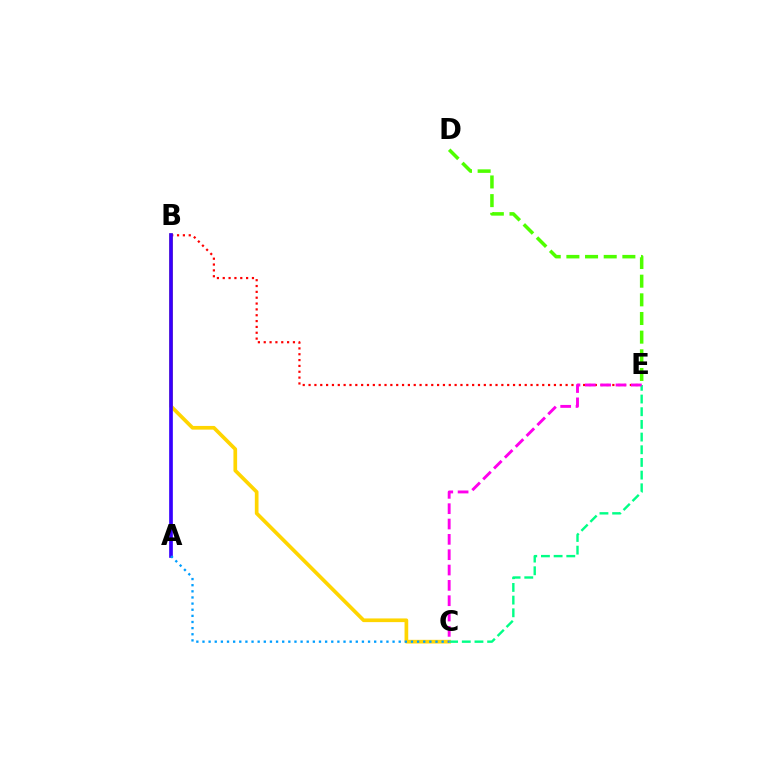{('B', 'C'): [{'color': '#ffd500', 'line_style': 'solid', 'thickness': 2.66}], ('B', 'E'): [{'color': '#ff0000', 'line_style': 'dotted', 'thickness': 1.59}], ('C', 'E'): [{'color': '#00ff86', 'line_style': 'dashed', 'thickness': 1.72}, {'color': '#ff00ed', 'line_style': 'dashed', 'thickness': 2.08}], ('A', 'B'): [{'color': '#3700ff', 'line_style': 'solid', 'thickness': 2.65}], ('A', 'C'): [{'color': '#009eff', 'line_style': 'dotted', 'thickness': 1.67}], ('D', 'E'): [{'color': '#4fff00', 'line_style': 'dashed', 'thickness': 2.53}]}